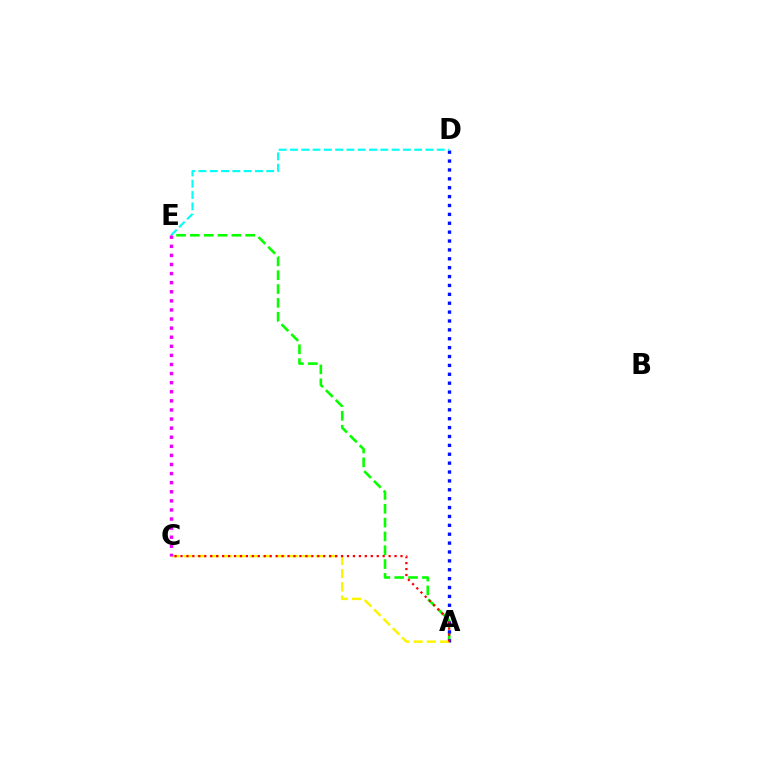{('A', 'E'): [{'color': '#08ff00', 'line_style': 'dashed', 'thickness': 1.88}], ('A', 'D'): [{'color': '#0010ff', 'line_style': 'dotted', 'thickness': 2.41}], ('A', 'C'): [{'color': '#fcf500', 'line_style': 'dashed', 'thickness': 1.79}, {'color': '#ff0000', 'line_style': 'dotted', 'thickness': 1.62}], ('D', 'E'): [{'color': '#00fff6', 'line_style': 'dashed', 'thickness': 1.53}], ('C', 'E'): [{'color': '#ee00ff', 'line_style': 'dotted', 'thickness': 2.47}]}